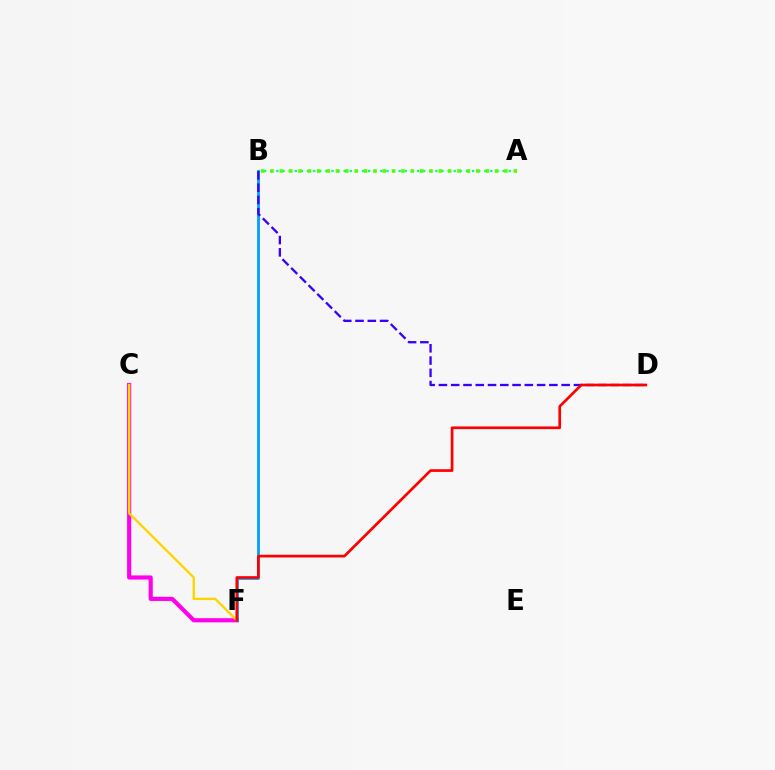{('A', 'B'): [{'color': '#00ff86', 'line_style': 'dotted', 'thickness': 1.66}, {'color': '#4fff00', 'line_style': 'dotted', 'thickness': 2.54}], ('C', 'F'): [{'color': '#ff00ed', 'line_style': 'solid', 'thickness': 2.98}, {'color': '#ffd500', 'line_style': 'solid', 'thickness': 1.72}], ('B', 'F'): [{'color': '#009eff', 'line_style': 'solid', 'thickness': 2.0}], ('B', 'D'): [{'color': '#3700ff', 'line_style': 'dashed', 'thickness': 1.67}], ('D', 'F'): [{'color': '#ff0000', 'line_style': 'solid', 'thickness': 1.94}]}